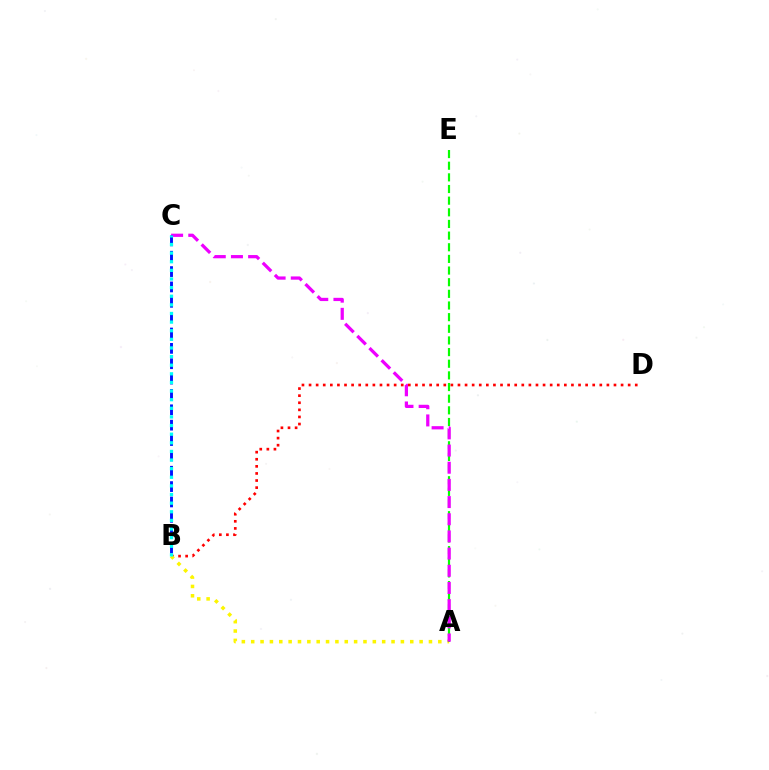{('B', 'D'): [{'color': '#ff0000', 'line_style': 'dotted', 'thickness': 1.93}], ('A', 'B'): [{'color': '#fcf500', 'line_style': 'dotted', 'thickness': 2.54}], ('A', 'E'): [{'color': '#08ff00', 'line_style': 'dashed', 'thickness': 1.58}], ('A', 'C'): [{'color': '#ee00ff', 'line_style': 'dashed', 'thickness': 2.33}], ('B', 'C'): [{'color': '#0010ff', 'line_style': 'dashed', 'thickness': 2.09}, {'color': '#00fff6', 'line_style': 'dotted', 'thickness': 2.34}]}